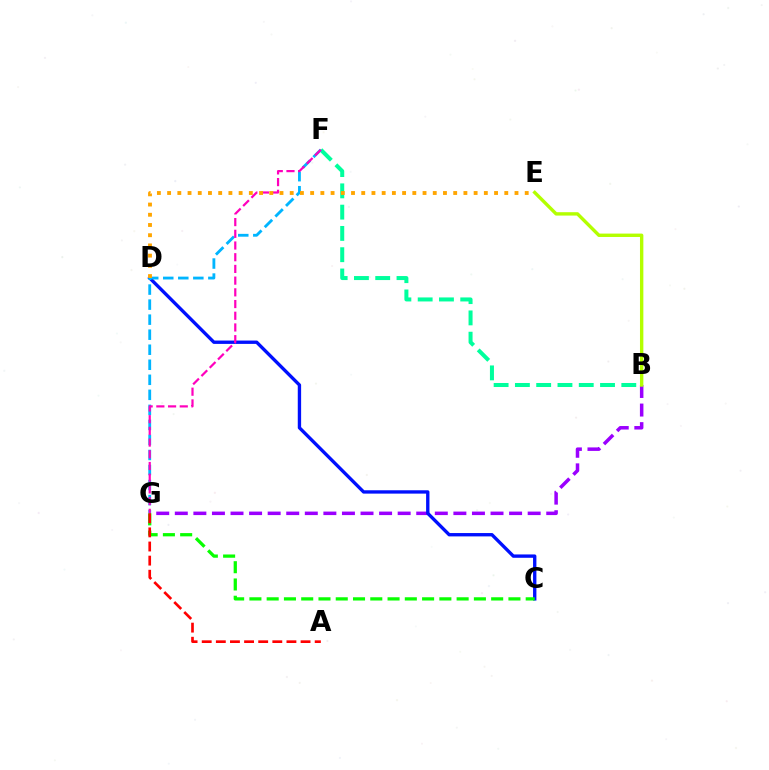{('B', 'F'): [{'color': '#00ff9d', 'line_style': 'dashed', 'thickness': 2.89}], ('B', 'G'): [{'color': '#9b00ff', 'line_style': 'dashed', 'thickness': 2.52}], ('C', 'D'): [{'color': '#0010ff', 'line_style': 'solid', 'thickness': 2.41}], ('F', 'G'): [{'color': '#00b5ff', 'line_style': 'dashed', 'thickness': 2.04}, {'color': '#ff00bd', 'line_style': 'dashed', 'thickness': 1.59}], ('C', 'G'): [{'color': '#08ff00', 'line_style': 'dashed', 'thickness': 2.35}], ('B', 'E'): [{'color': '#b3ff00', 'line_style': 'solid', 'thickness': 2.43}], ('A', 'G'): [{'color': '#ff0000', 'line_style': 'dashed', 'thickness': 1.92}], ('D', 'E'): [{'color': '#ffa500', 'line_style': 'dotted', 'thickness': 2.78}]}